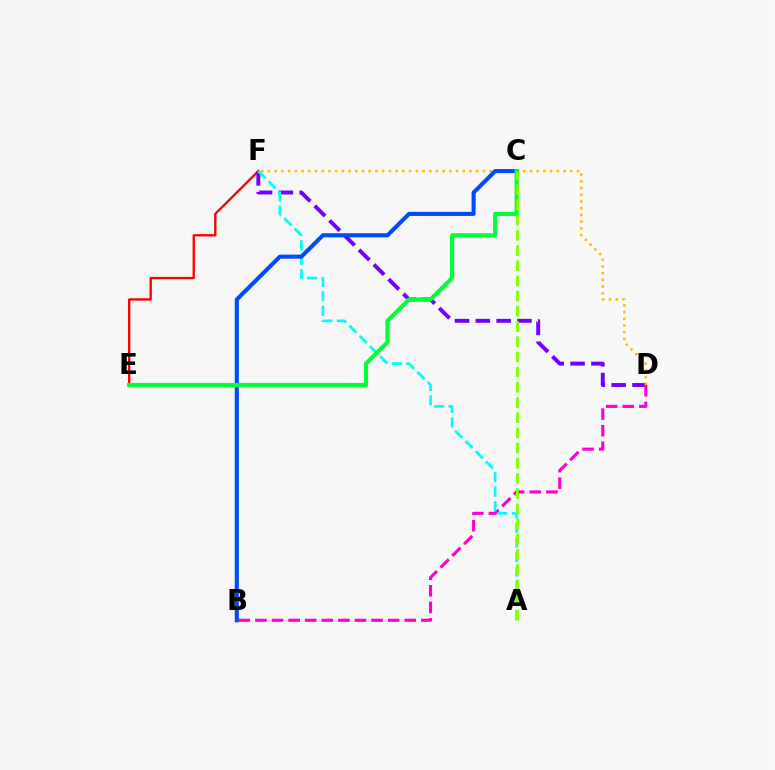{('E', 'F'): [{'color': '#ff0000', 'line_style': 'solid', 'thickness': 1.67}], ('D', 'F'): [{'color': '#7200ff', 'line_style': 'dashed', 'thickness': 2.83}, {'color': '#ffbd00', 'line_style': 'dotted', 'thickness': 1.83}], ('B', 'D'): [{'color': '#ff00cf', 'line_style': 'dashed', 'thickness': 2.25}], ('A', 'F'): [{'color': '#00fff6', 'line_style': 'dashed', 'thickness': 1.97}], ('B', 'C'): [{'color': '#004bff', 'line_style': 'solid', 'thickness': 2.94}], ('C', 'E'): [{'color': '#00ff39', 'line_style': 'solid', 'thickness': 2.98}], ('A', 'C'): [{'color': '#84ff00', 'line_style': 'dashed', 'thickness': 2.06}]}